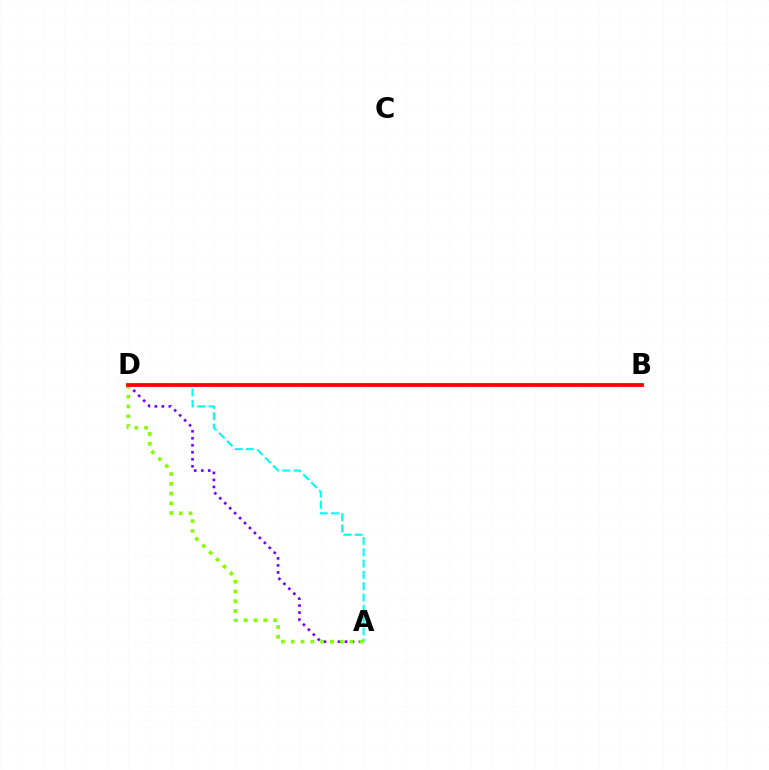{('A', 'D'): [{'color': '#7200ff', 'line_style': 'dotted', 'thickness': 1.9}, {'color': '#00fff6', 'line_style': 'dashed', 'thickness': 1.53}, {'color': '#84ff00', 'line_style': 'dotted', 'thickness': 2.66}], ('B', 'D'): [{'color': '#ff0000', 'line_style': 'solid', 'thickness': 2.72}]}